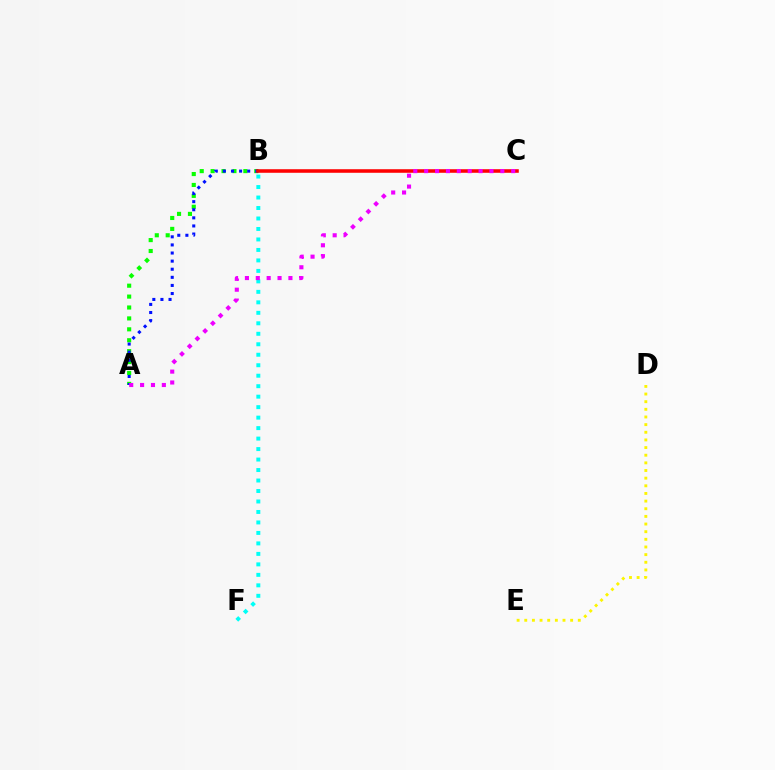{('A', 'B'): [{'color': '#08ff00', 'line_style': 'dotted', 'thickness': 2.96}, {'color': '#0010ff', 'line_style': 'dotted', 'thickness': 2.2}], ('D', 'E'): [{'color': '#fcf500', 'line_style': 'dotted', 'thickness': 2.08}], ('B', 'F'): [{'color': '#00fff6', 'line_style': 'dotted', 'thickness': 2.85}], ('B', 'C'): [{'color': '#ff0000', 'line_style': 'solid', 'thickness': 2.56}], ('A', 'C'): [{'color': '#ee00ff', 'line_style': 'dotted', 'thickness': 2.96}]}